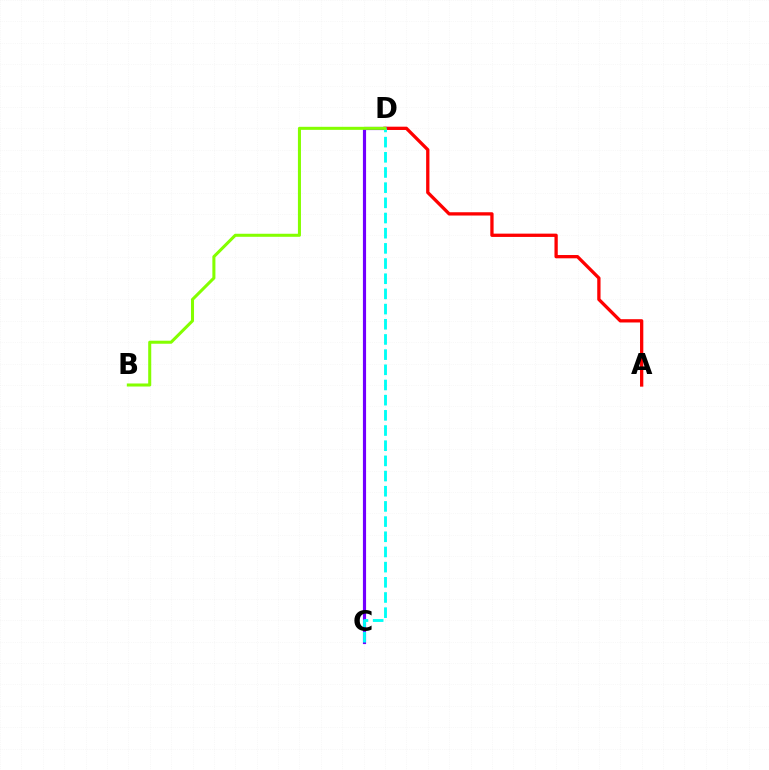{('A', 'D'): [{'color': '#ff0000', 'line_style': 'solid', 'thickness': 2.37}], ('C', 'D'): [{'color': '#7200ff', 'line_style': 'solid', 'thickness': 2.27}, {'color': '#00fff6', 'line_style': 'dashed', 'thickness': 2.06}], ('B', 'D'): [{'color': '#84ff00', 'line_style': 'solid', 'thickness': 2.19}]}